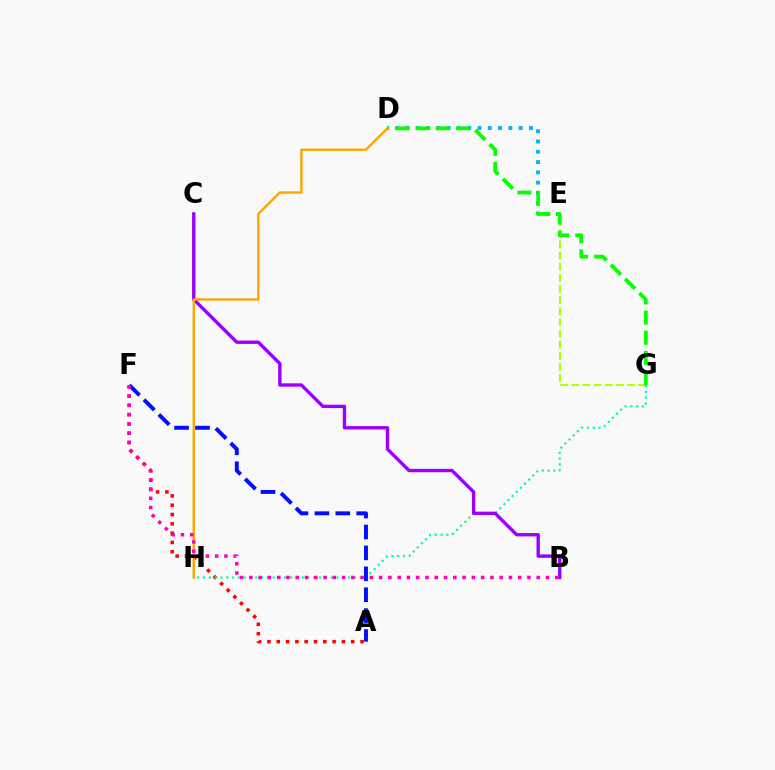{('A', 'F'): [{'color': '#ff0000', 'line_style': 'dotted', 'thickness': 2.53}, {'color': '#0010ff', 'line_style': 'dashed', 'thickness': 2.84}], ('D', 'E'): [{'color': '#00b5ff', 'line_style': 'dotted', 'thickness': 2.79}], ('E', 'G'): [{'color': '#b3ff00', 'line_style': 'dashed', 'thickness': 1.51}], ('G', 'H'): [{'color': '#00ff9d', 'line_style': 'dotted', 'thickness': 1.58}], ('B', 'C'): [{'color': '#9b00ff', 'line_style': 'solid', 'thickness': 2.43}], ('D', 'G'): [{'color': '#08ff00', 'line_style': 'dashed', 'thickness': 2.73}], ('D', 'H'): [{'color': '#ffa500', 'line_style': 'solid', 'thickness': 1.71}], ('B', 'F'): [{'color': '#ff00bd', 'line_style': 'dotted', 'thickness': 2.52}]}